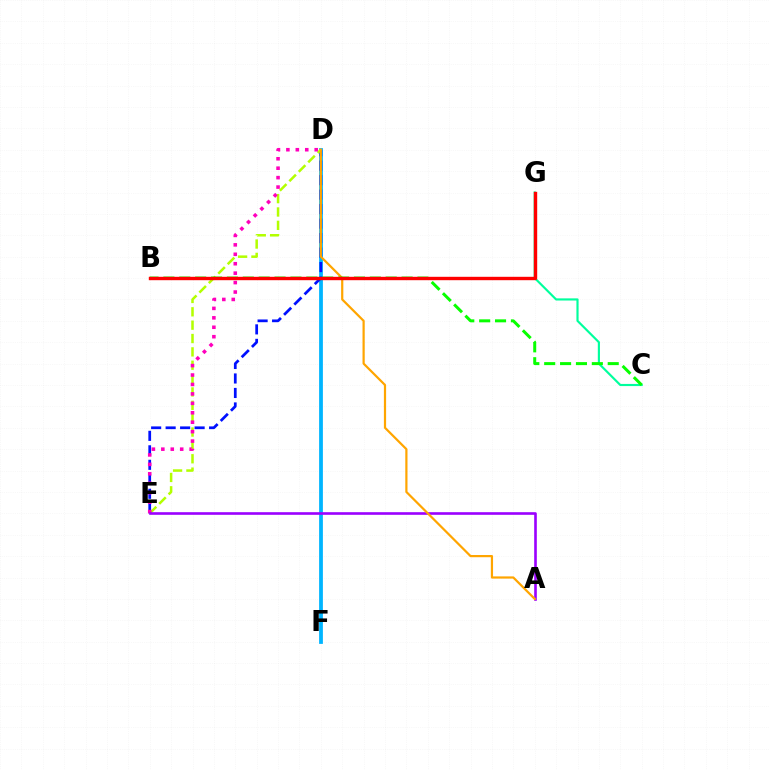{('D', 'F'): [{'color': '#00b5ff', 'line_style': 'solid', 'thickness': 2.72}], ('D', 'E'): [{'color': '#0010ff', 'line_style': 'dashed', 'thickness': 1.97}, {'color': '#b3ff00', 'line_style': 'dashed', 'thickness': 1.81}, {'color': '#ff00bd', 'line_style': 'dotted', 'thickness': 2.56}], ('C', 'G'): [{'color': '#00ff9d', 'line_style': 'solid', 'thickness': 1.55}], ('A', 'E'): [{'color': '#9b00ff', 'line_style': 'solid', 'thickness': 1.89}], ('A', 'D'): [{'color': '#ffa500', 'line_style': 'solid', 'thickness': 1.59}], ('B', 'C'): [{'color': '#08ff00', 'line_style': 'dashed', 'thickness': 2.16}], ('B', 'G'): [{'color': '#ff0000', 'line_style': 'solid', 'thickness': 2.44}]}